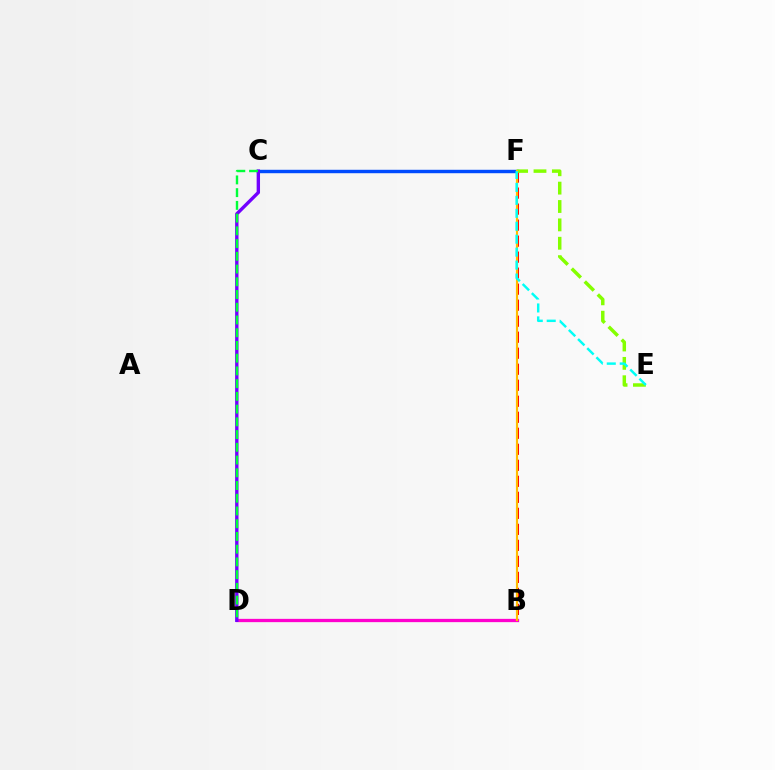{('C', 'F'): [{'color': '#004bff', 'line_style': 'solid', 'thickness': 2.46}], ('B', 'F'): [{'color': '#ff0000', 'line_style': 'dashed', 'thickness': 2.18}, {'color': '#ffbd00', 'line_style': 'solid', 'thickness': 1.55}], ('B', 'D'): [{'color': '#ff00cf', 'line_style': 'solid', 'thickness': 2.37}], ('E', 'F'): [{'color': '#84ff00', 'line_style': 'dashed', 'thickness': 2.5}, {'color': '#00fff6', 'line_style': 'dashed', 'thickness': 1.76}], ('C', 'D'): [{'color': '#7200ff', 'line_style': 'solid', 'thickness': 2.43}, {'color': '#00ff39', 'line_style': 'dashed', 'thickness': 1.73}]}